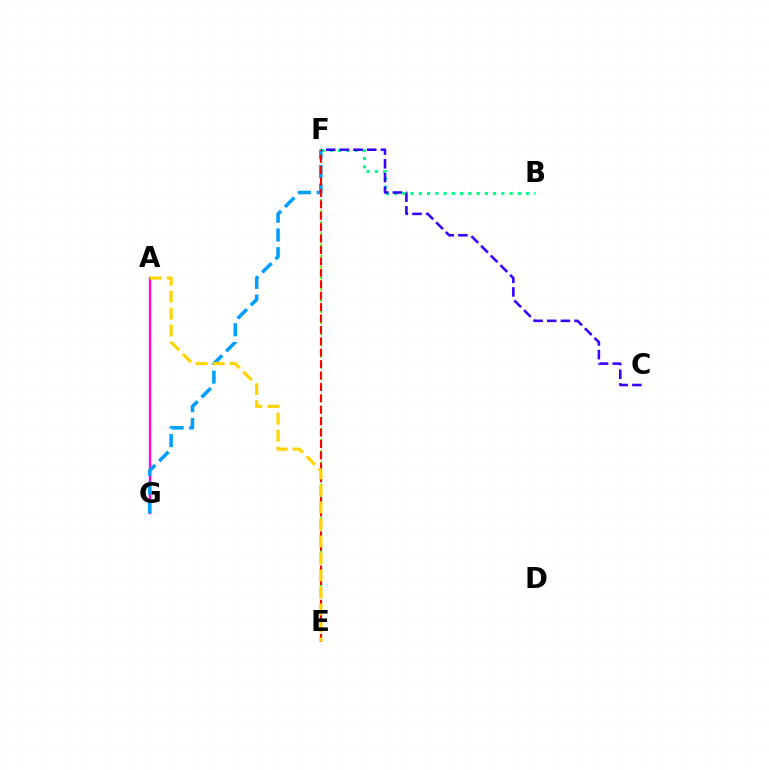{('E', 'F'): [{'color': '#4fff00', 'line_style': 'dotted', 'thickness': 1.52}, {'color': '#ff0000', 'line_style': 'dashed', 'thickness': 1.55}], ('A', 'G'): [{'color': '#ff00ed', 'line_style': 'solid', 'thickness': 1.69}], ('B', 'F'): [{'color': '#00ff86', 'line_style': 'dotted', 'thickness': 2.24}], ('F', 'G'): [{'color': '#009eff', 'line_style': 'dashed', 'thickness': 2.55}], ('A', 'E'): [{'color': '#ffd500', 'line_style': 'dashed', 'thickness': 2.31}], ('C', 'F'): [{'color': '#3700ff', 'line_style': 'dashed', 'thickness': 1.86}]}